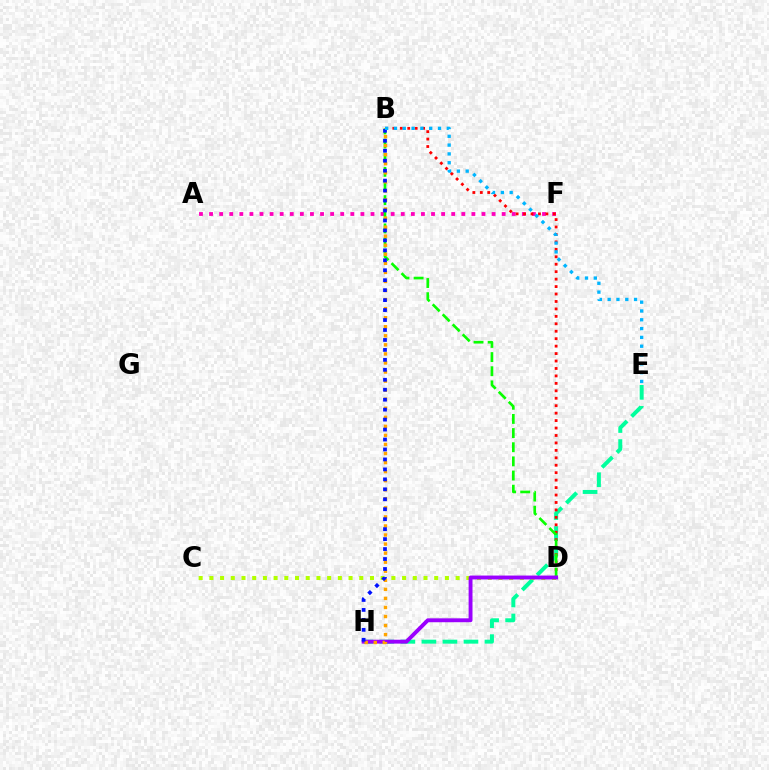{('A', 'F'): [{'color': '#ff00bd', 'line_style': 'dotted', 'thickness': 2.74}], ('E', 'H'): [{'color': '#00ff9d', 'line_style': 'dashed', 'thickness': 2.86}], ('B', 'D'): [{'color': '#ff0000', 'line_style': 'dotted', 'thickness': 2.02}, {'color': '#08ff00', 'line_style': 'dashed', 'thickness': 1.92}], ('C', 'D'): [{'color': '#b3ff00', 'line_style': 'dotted', 'thickness': 2.91}], ('D', 'H'): [{'color': '#9b00ff', 'line_style': 'solid', 'thickness': 2.8}], ('B', 'H'): [{'color': '#ffa500', 'line_style': 'dotted', 'thickness': 2.46}, {'color': '#0010ff', 'line_style': 'dotted', 'thickness': 2.71}], ('B', 'E'): [{'color': '#00b5ff', 'line_style': 'dotted', 'thickness': 2.39}]}